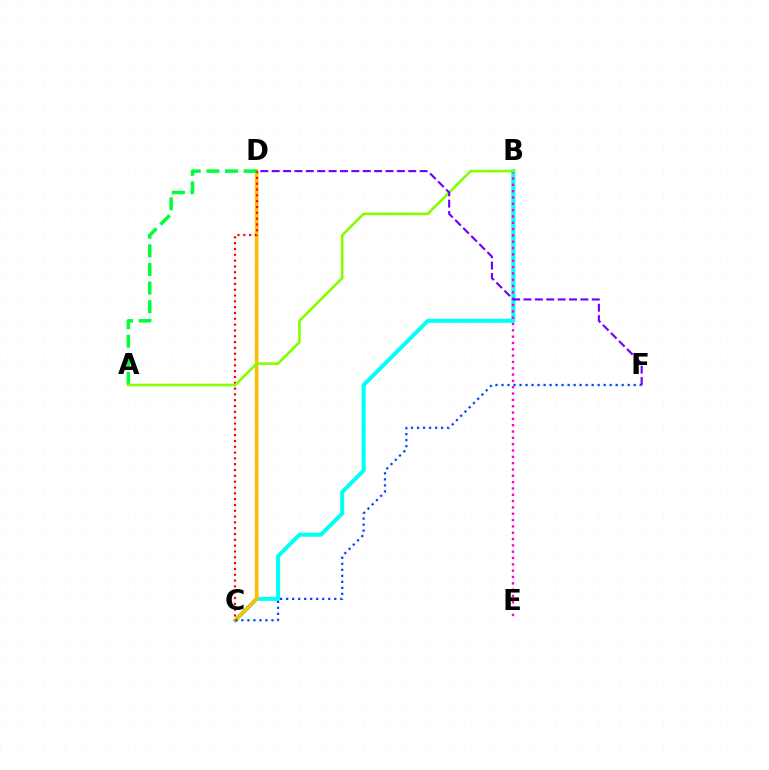{('B', 'C'): [{'color': '#00fff6', 'line_style': 'solid', 'thickness': 2.89}], ('C', 'D'): [{'color': '#ffbd00', 'line_style': 'solid', 'thickness': 2.6}, {'color': '#ff0000', 'line_style': 'dotted', 'thickness': 1.58}], ('B', 'E'): [{'color': '#ff00cf', 'line_style': 'dotted', 'thickness': 1.72}], ('A', 'D'): [{'color': '#00ff39', 'line_style': 'dashed', 'thickness': 2.53}], ('A', 'B'): [{'color': '#84ff00', 'line_style': 'solid', 'thickness': 1.89}], ('D', 'F'): [{'color': '#7200ff', 'line_style': 'dashed', 'thickness': 1.55}], ('C', 'F'): [{'color': '#004bff', 'line_style': 'dotted', 'thickness': 1.63}]}